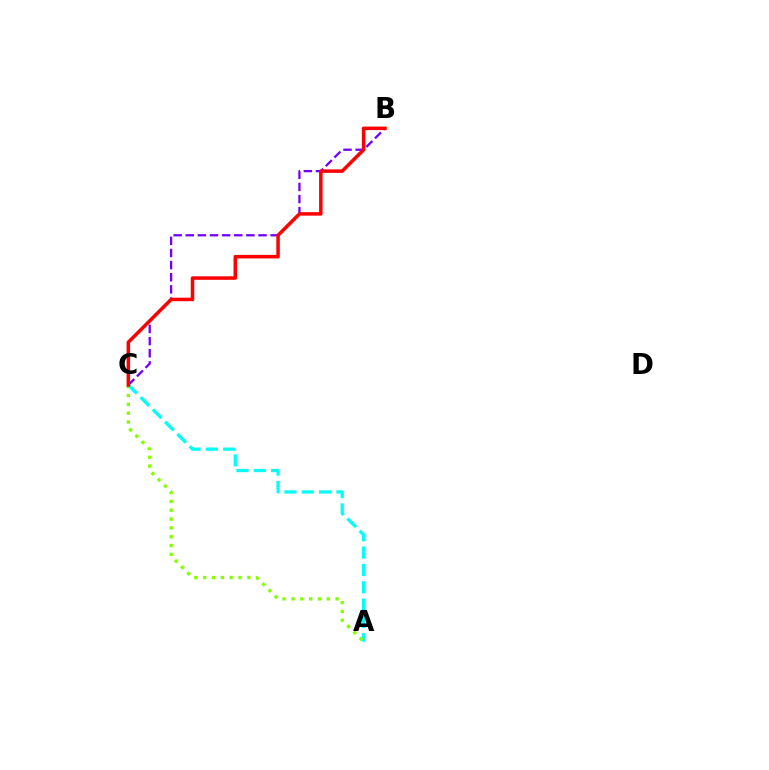{('B', 'C'): [{'color': '#7200ff', 'line_style': 'dashed', 'thickness': 1.65}, {'color': '#ff0000', 'line_style': 'solid', 'thickness': 2.53}], ('A', 'C'): [{'color': '#00fff6', 'line_style': 'dashed', 'thickness': 2.35}, {'color': '#84ff00', 'line_style': 'dotted', 'thickness': 2.4}]}